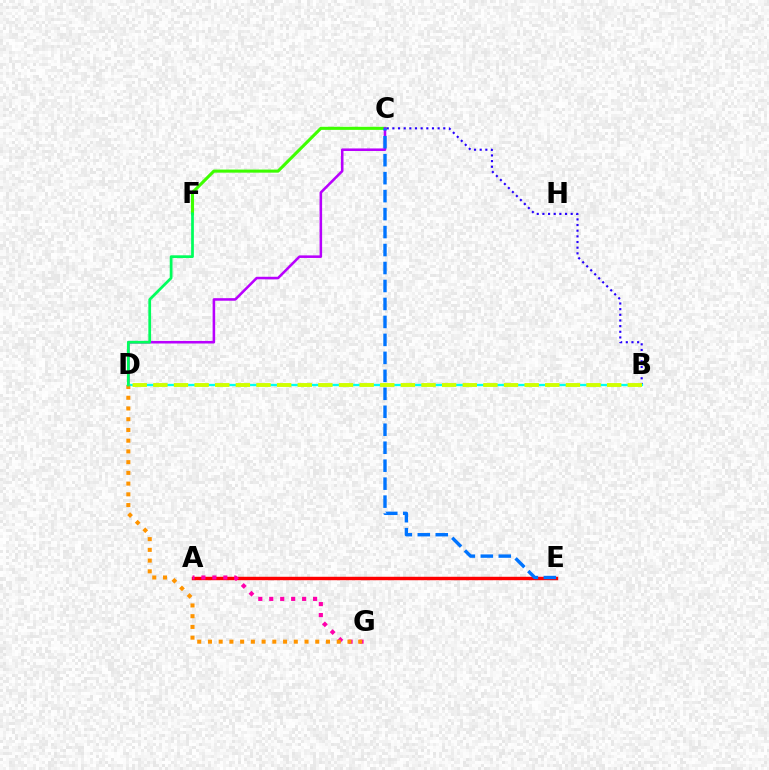{('C', 'F'): [{'color': '#3dff00', 'line_style': 'solid', 'thickness': 2.22}], ('C', 'D'): [{'color': '#b900ff', 'line_style': 'solid', 'thickness': 1.84}], ('A', 'E'): [{'color': '#ff0000', 'line_style': 'solid', 'thickness': 2.46}], ('A', 'G'): [{'color': '#ff00ac', 'line_style': 'dotted', 'thickness': 2.98}], ('C', 'E'): [{'color': '#0074ff', 'line_style': 'dashed', 'thickness': 2.44}], ('B', 'C'): [{'color': '#2500ff', 'line_style': 'dotted', 'thickness': 1.54}], ('B', 'D'): [{'color': '#00fff6', 'line_style': 'solid', 'thickness': 1.66}, {'color': '#d1ff00', 'line_style': 'dashed', 'thickness': 2.8}], ('D', 'G'): [{'color': '#ff9400', 'line_style': 'dotted', 'thickness': 2.92}], ('D', 'F'): [{'color': '#00ff5c', 'line_style': 'solid', 'thickness': 1.98}]}